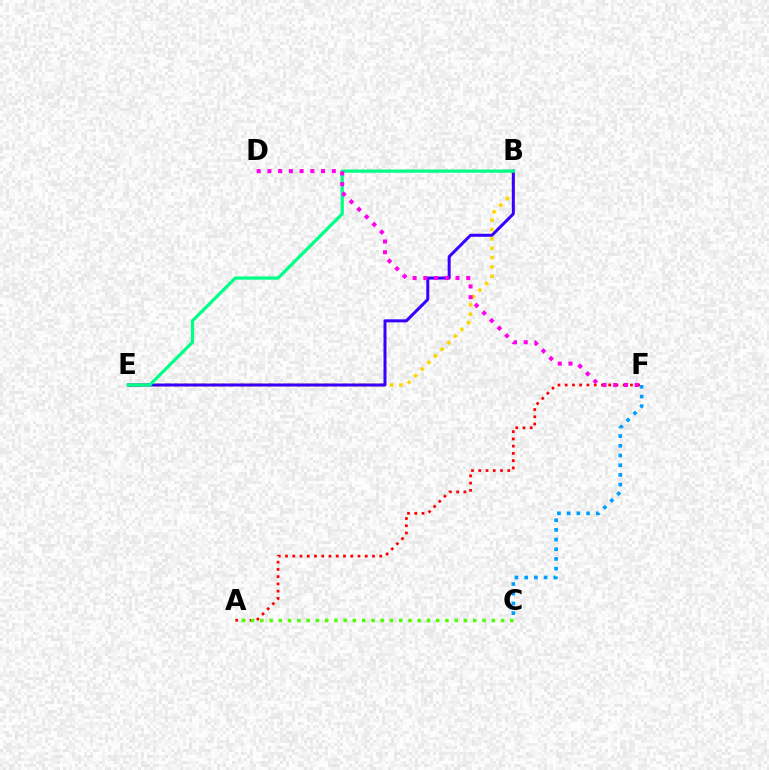{('B', 'E'): [{'color': '#ffd500', 'line_style': 'dotted', 'thickness': 2.54}, {'color': '#3700ff', 'line_style': 'solid', 'thickness': 2.17}, {'color': '#00ff86', 'line_style': 'solid', 'thickness': 2.33}], ('A', 'F'): [{'color': '#ff0000', 'line_style': 'dotted', 'thickness': 1.97}], ('C', 'F'): [{'color': '#009eff', 'line_style': 'dotted', 'thickness': 2.63}], ('A', 'C'): [{'color': '#4fff00', 'line_style': 'dotted', 'thickness': 2.51}], ('D', 'F'): [{'color': '#ff00ed', 'line_style': 'dotted', 'thickness': 2.91}]}